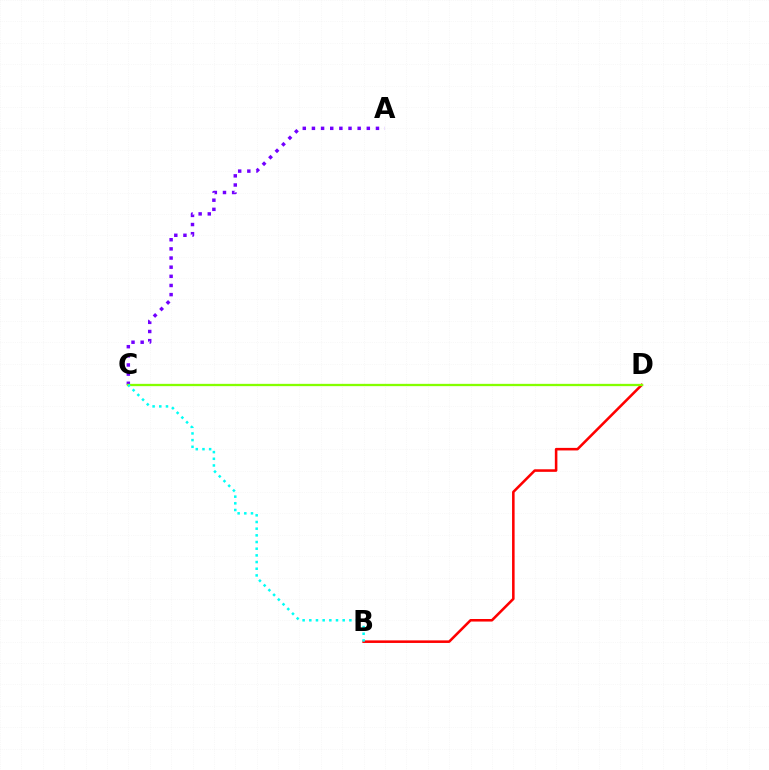{('A', 'C'): [{'color': '#7200ff', 'line_style': 'dotted', 'thickness': 2.49}], ('B', 'D'): [{'color': '#ff0000', 'line_style': 'solid', 'thickness': 1.84}], ('C', 'D'): [{'color': '#84ff00', 'line_style': 'solid', 'thickness': 1.66}], ('B', 'C'): [{'color': '#00fff6', 'line_style': 'dotted', 'thickness': 1.81}]}